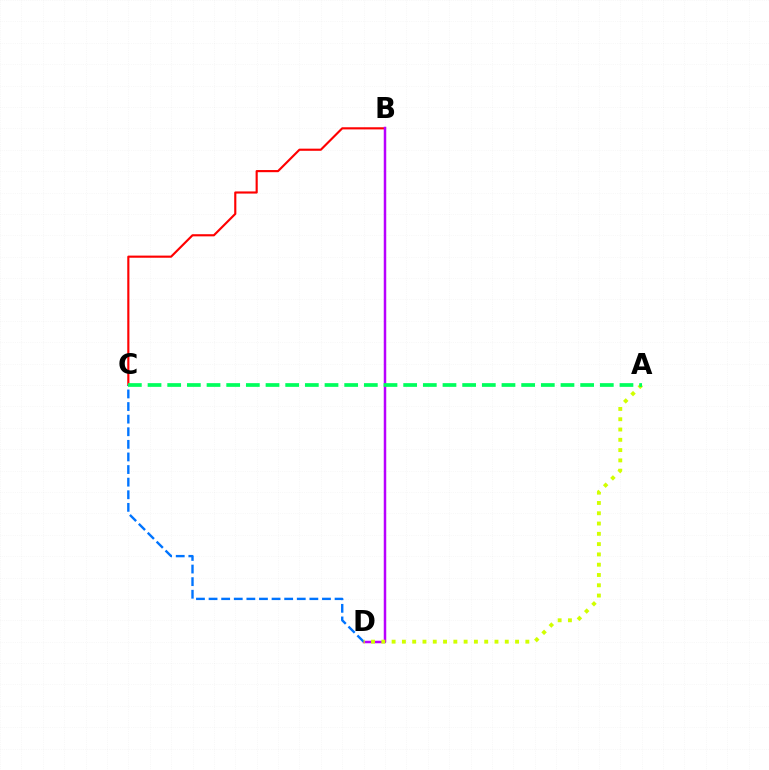{('B', 'C'): [{'color': '#ff0000', 'line_style': 'solid', 'thickness': 1.54}], ('B', 'D'): [{'color': '#b900ff', 'line_style': 'solid', 'thickness': 1.79}], ('C', 'D'): [{'color': '#0074ff', 'line_style': 'dashed', 'thickness': 1.71}], ('A', 'D'): [{'color': '#d1ff00', 'line_style': 'dotted', 'thickness': 2.8}], ('A', 'C'): [{'color': '#00ff5c', 'line_style': 'dashed', 'thickness': 2.67}]}